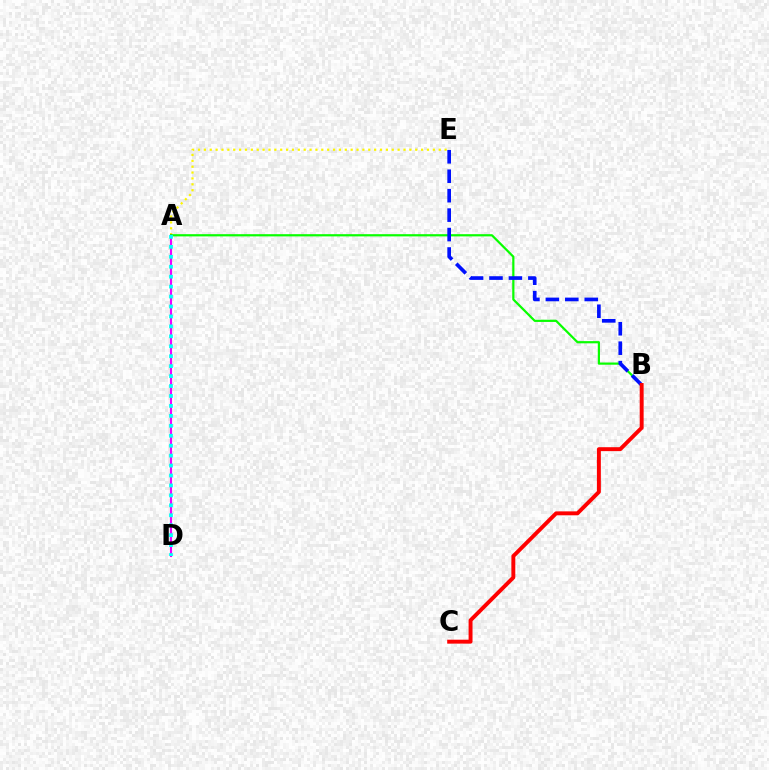{('A', 'E'): [{'color': '#fcf500', 'line_style': 'dotted', 'thickness': 1.6}], ('A', 'D'): [{'color': '#ee00ff', 'line_style': 'solid', 'thickness': 1.53}, {'color': '#00fff6', 'line_style': 'dotted', 'thickness': 2.7}], ('A', 'B'): [{'color': '#08ff00', 'line_style': 'solid', 'thickness': 1.59}], ('B', 'E'): [{'color': '#0010ff', 'line_style': 'dashed', 'thickness': 2.64}], ('B', 'C'): [{'color': '#ff0000', 'line_style': 'solid', 'thickness': 2.83}]}